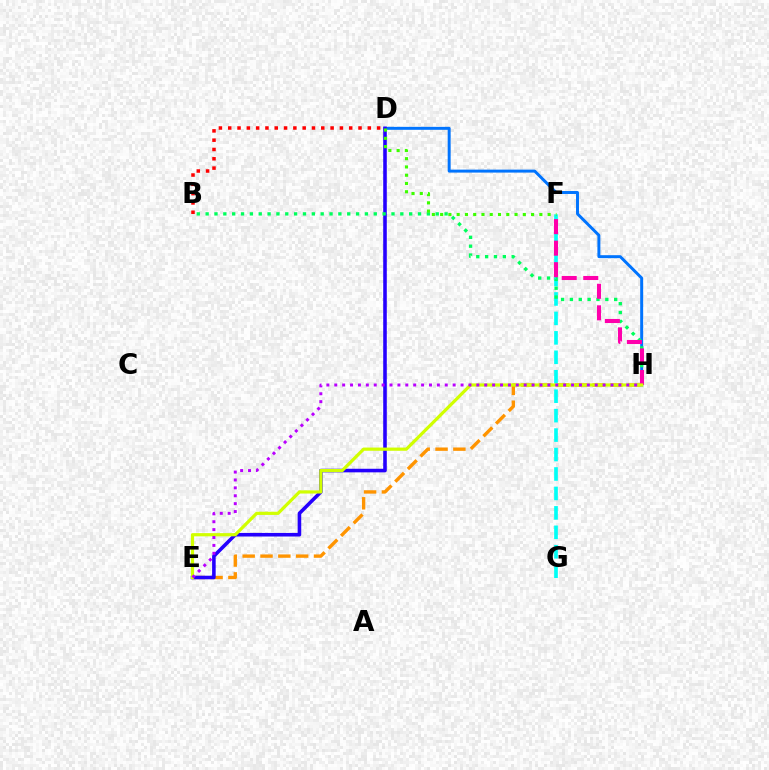{('E', 'H'): [{'color': '#ff9400', 'line_style': 'dashed', 'thickness': 2.42}, {'color': '#d1ff00', 'line_style': 'solid', 'thickness': 2.31}, {'color': '#b900ff', 'line_style': 'dotted', 'thickness': 2.14}], ('F', 'G'): [{'color': '#00fff6', 'line_style': 'dashed', 'thickness': 2.64}], ('D', 'H'): [{'color': '#0074ff', 'line_style': 'solid', 'thickness': 2.13}], ('D', 'E'): [{'color': '#2500ff', 'line_style': 'solid', 'thickness': 2.57}], ('B', 'H'): [{'color': '#00ff5c', 'line_style': 'dotted', 'thickness': 2.4}], ('F', 'H'): [{'color': '#ff00ac', 'line_style': 'dashed', 'thickness': 2.93}], ('B', 'D'): [{'color': '#ff0000', 'line_style': 'dotted', 'thickness': 2.53}], ('D', 'F'): [{'color': '#3dff00', 'line_style': 'dotted', 'thickness': 2.25}]}